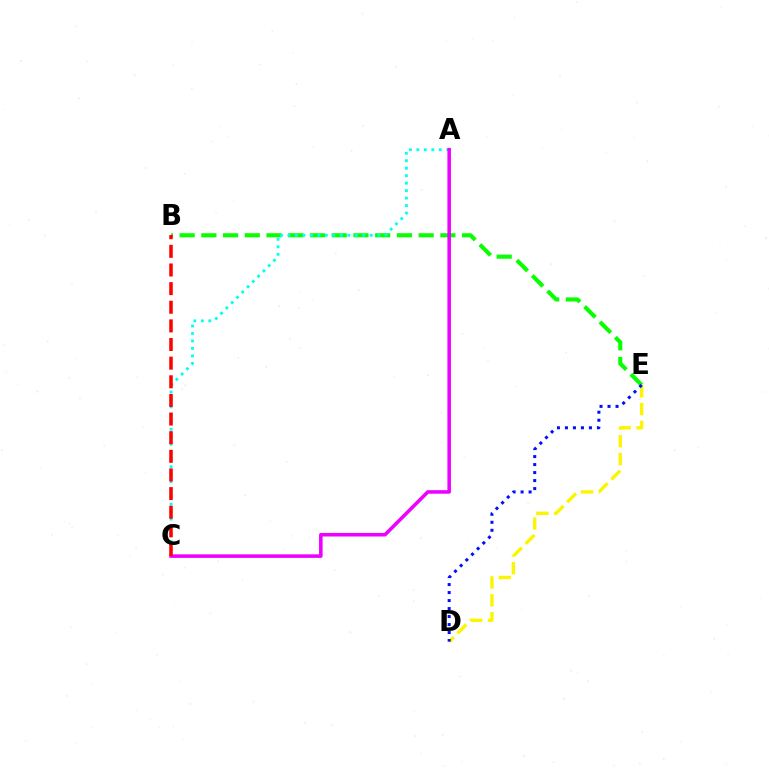{('B', 'E'): [{'color': '#08ff00', 'line_style': 'dashed', 'thickness': 2.95}], ('A', 'C'): [{'color': '#00fff6', 'line_style': 'dotted', 'thickness': 2.03}, {'color': '#ee00ff', 'line_style': 'solid', 'thickness': 2.55}], ('D', 'E'): [{'color': '#fcf500', 'line_style': 'dashed', 'thickness': 2.42}, {'color': '#0010ff', 'line_style': 'dotted', 'thickness': 2.17}], ('B', 'C'): [{'color': '#ff0000', 'line_style': 'dashed', 'thickness': 2.53}]}